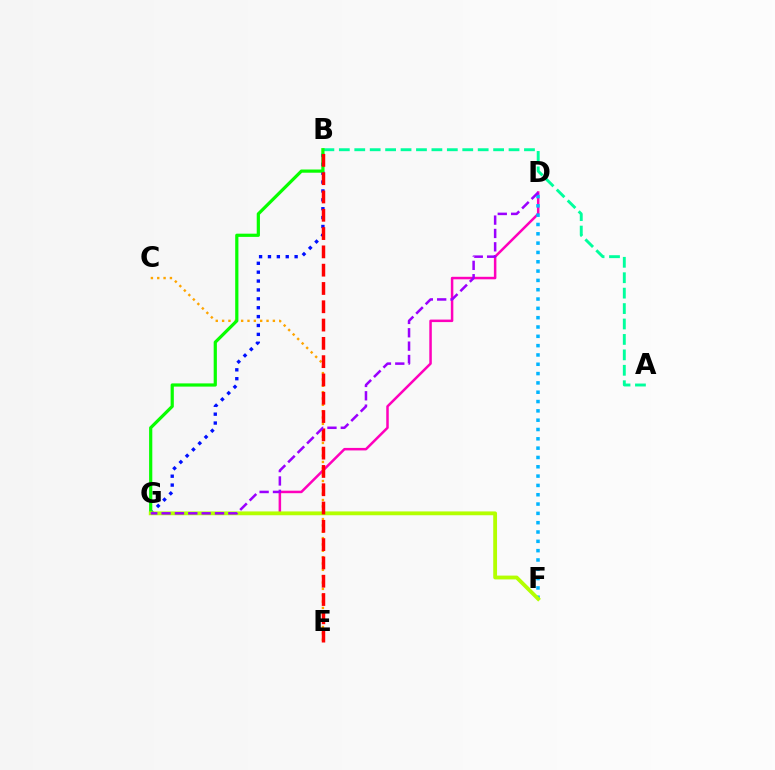{('B', 'G'): [{'color': '#0010ff', 'line_style': 'dotted', 'thickness': 2.41}, {'color': '#08ff00', 'line_style': 'solid', 'thickness': 2.31}], ('A', 'B'): [{'color': '#00ff9d', 'line_style': 'dashed', 'thickness': 2.1}], ('D', 'G'): [{'color': '#ff00bd', 'line_style': 'solid', 'thickness': 1.81}, {'color': '#9b00ff', 'line_style': 'dashed', 'thickness': 1.81}], ('D', 'F'): [{'color': '#00b5ff', 'line_style': 'dotted', 'thickness': 2.53}], ('C', 'E'): [{'color': '#ffa500', 'line_style': 'dotted', 'thickness': 1.72}], ('F', 'G'): [{'color': '#b3ff00', 'line_style': 'solid', 'thickness': 2.75}], ('B', 'E'): [{'color': '#ff0000', 'line_style': 'dashed', 'thickness': 2.49}]}